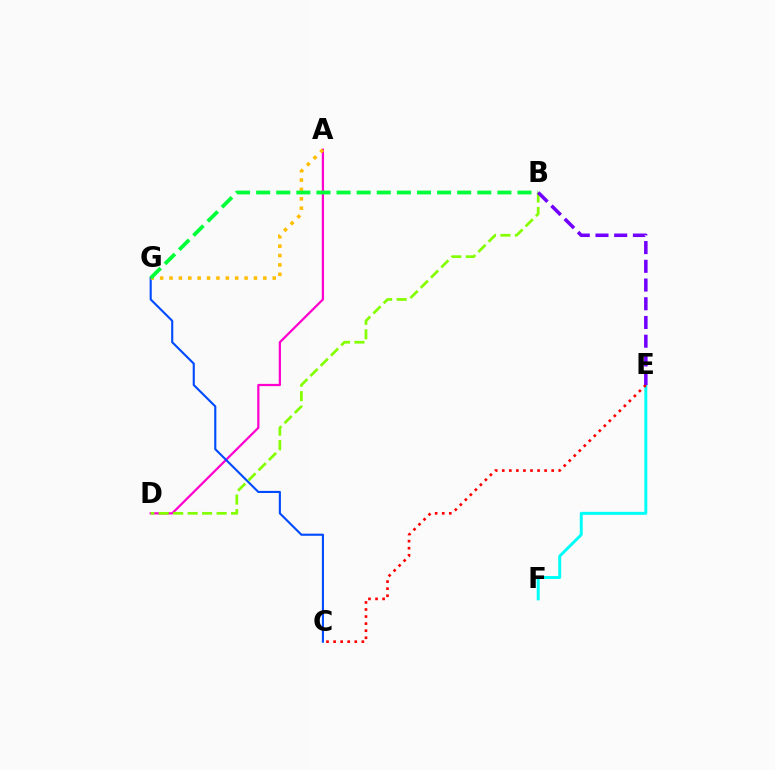{('E', 'F'): [{'color': '#00fff6', 'line_style': 'solid', 'thickness': 2.12}], ('A', 'D'): [{'color': '#ff00cf', 'line_style': 'solid', 'thickness': 1.61}], ('C', 'E'): [{'color': '#ff0000', 'line_style': 'dotted', 'thickness': 1.92}], ('C', 'G'): [{'color': '#004bff', 'line_style': 'solid', 'thickness': 1.52}], ('A', 'G'): [{'color': '#ffbd00', 'line_style': 'dotted', 'thickness': 2.55}], ('B', 'G'): [{'color': '#00ff39', 'line_style': 'dashed', 'thickness': 2.73}], ('B', 'D'): [{'color': '#84ff00', 'line_style': 'dashed', 'thickness': 1.97}], ('B', 'E'): [{'color': '#7200ff', 'line_style': 'dashed', 'thickness': 2.54}]}